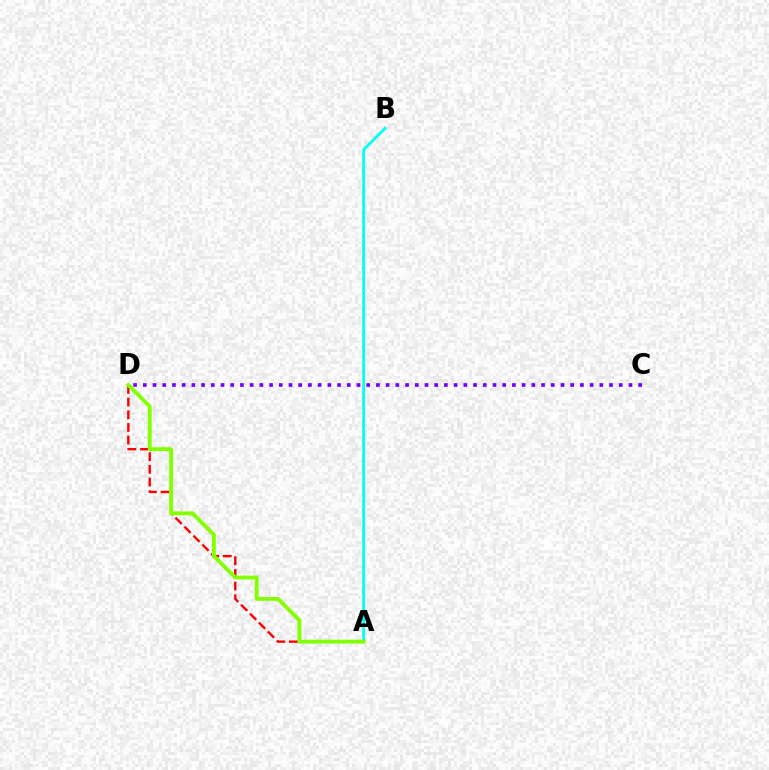{('A', 'B'): [{'color': '#00fff6', 'line_style': 'solid', 'thickness': 2.0}], ('A', 'D'): [{'color': '#ff0000', 'line_style': 'dashed', 'thickness': 1.72}, {'color': '#84ff00', 'line_style': 'solid', 'thickness': 2.77}], ('C', 'D'): [{'color': '#7200ff', 'line_style': 'dotted', 'thickness': 2.64}]}